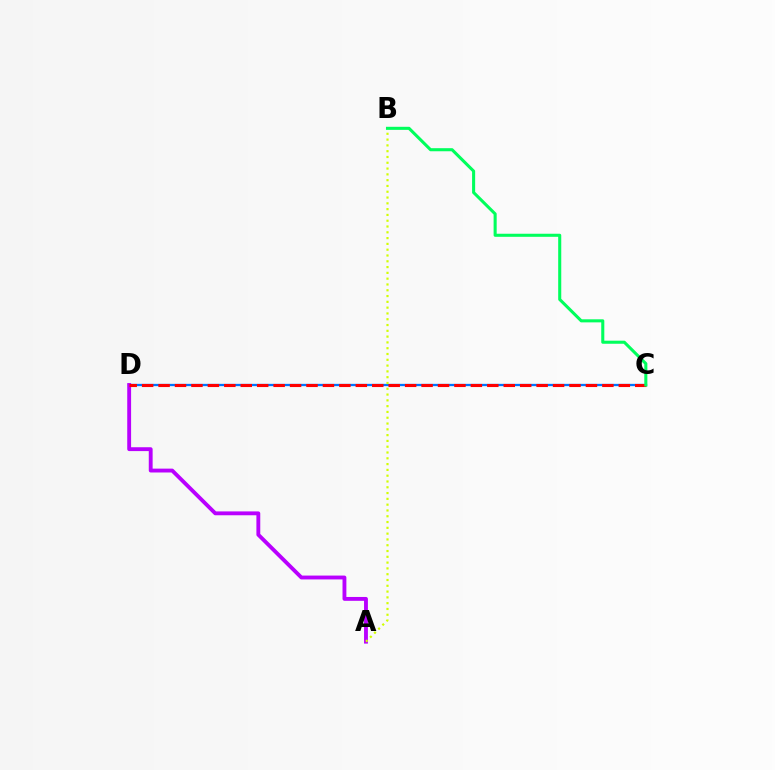{('C', 'D'): [{'color': '#0074ff', 'line_style': 'solid', 'thickness': 1.65}, {'color': '#ff0000', 'line_style': 'dashed', 'thickness': 2.23}], ('A', 'D'): [{'color': '#b900ff', 'line_style': 'solid', 'thickness': 2.78}], ('A', 'B'): [{'color': '#d1ff00', 'line_style': 'dotted', 'thickness': 1.57}], ('B', 'C'): [{'color': '#00ff5c', 'line_style': 'solid', 'thickness': 2.21}]}